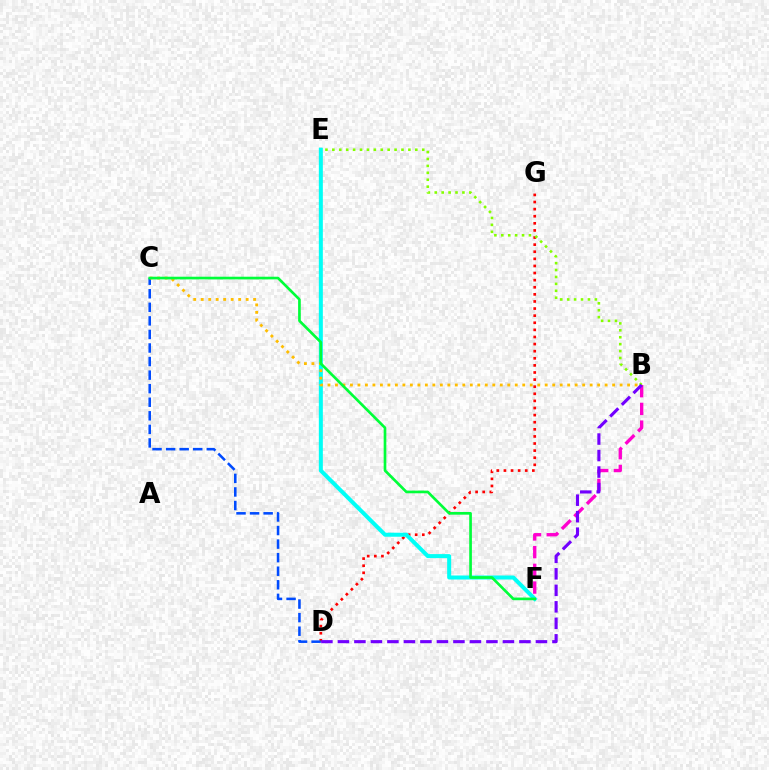{('D', 'G'): [{'color': '#ff0000', 'line_style': 'dotted', 'thickness': 1.93}], ('E', 'F'): [{'color': '#00fff6', 'line_style': 'solid', 'thickness': 2.89}], ('B', 'E'): [{'color': '#84ff00', 'line_style': 'dotted', 'thickness': 1.88}], ('C', 'D'): [{'color': '#004bff', 'line_style': 'dashed', 'thickness': 1.84}], ('B', 'C'): [{'color': '#ffbd00', 'line_style': 'dotted', 'thickness': 2.04}], ('B', 'F'): [{'color': '#ff00cf', 'line_style': 'dashed', 'thickness': 2.41}], ('B', 'D'): [{'color': '#7200ff', 'line_style': 'dashed', 'thickness': 2.24}], ('C', 'F'): [{'color': '#00ff39', 'line_style': 'solid', 'thickness': 1.92}]}